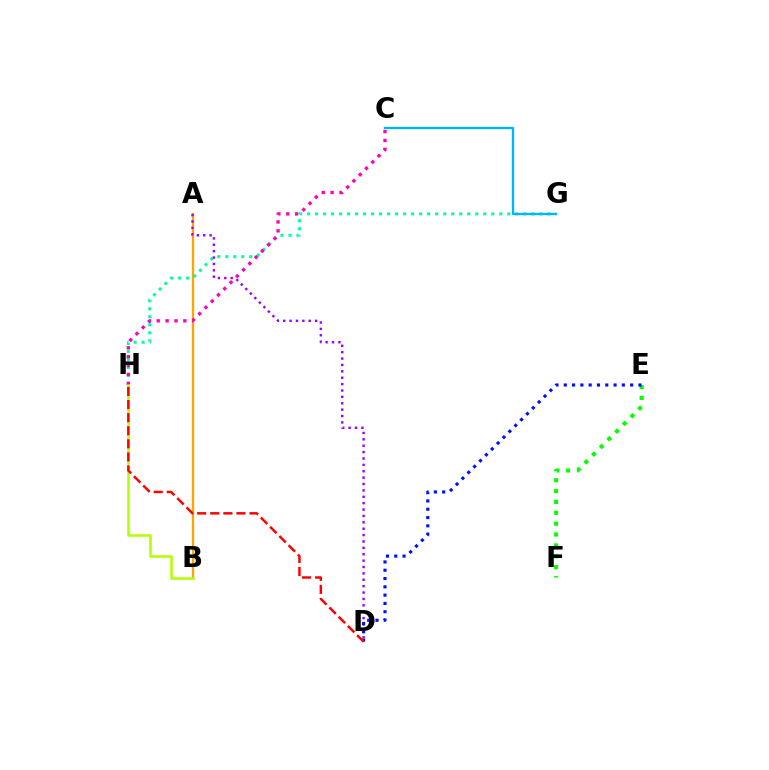{('A', 'B'): [{'color': '#ffa500', 'line_style': 'solid', 'thickness': 1.65}], ('E', 'F'): [{'color': '#08ff00', 'line_style': 'dotted', 'thickness': 2.95}], ('G', 'H'): [{'color': '#00ff9d', 'line_style': 'dotted', 'thickness': 2.18}], ('C', 'G'): [{'color': '#00b5ff', 'line_style': 'solid', 'thickness': 1.68}], ('C', 'H'): [{'color': '#ff00bd', 'line_style': 'dotted', 'thickness': 2.41}], ('A', 'D'): [{'color': '#9b00ff', 'line_style': 'dotted', 'thickness': 1.73}], ('B', 'H'): [{'color': '#b3ff00', 'line_style': 'solid', 'thickness': 1.86}], ('D', 'E'): [{'color': '#0010ff', 'line_style': 'dotted', 'thickness': 2.25}], ('D', 'H'): [{'color': '#ff0000', 'line_style': 'dashed', 'thickness': 1.78}]}